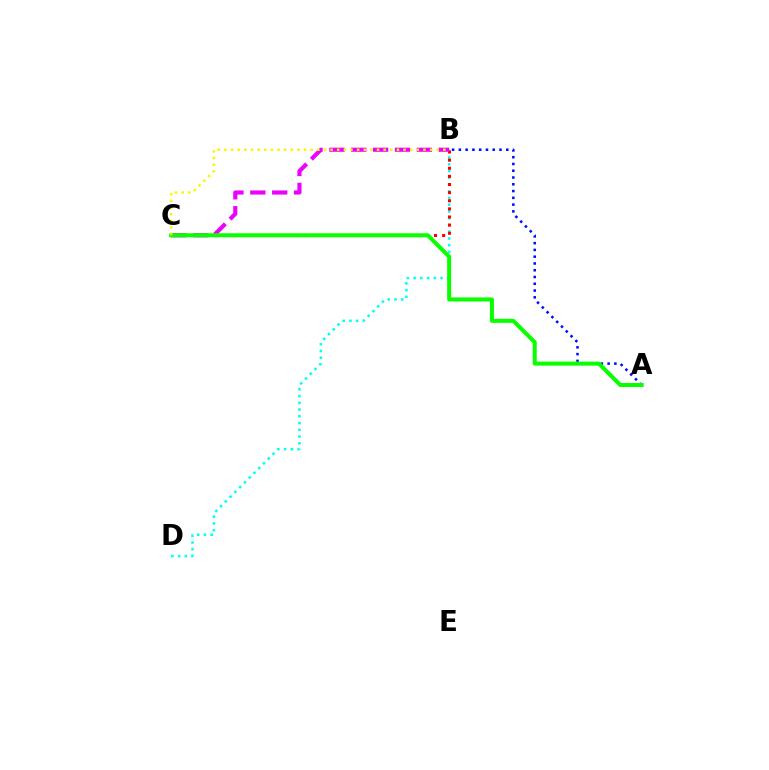{('A', 'B'): [{'color': '#0010ff', 'line_style': 'dotted', 'thickness': 1.84}], ('B', 'D'): [{'color': '#00fff6', 'line_style': 'dotted', 'thickness': 1.83}], ('B', 'C'): [{'color': '#ff0000', 'line_style': 'dotted', 'thickness': 2.21}, {'color': '#ee00ff', 'line_style': 'dashed', 'thickness': 2.97}, {'color': '#fcf500', 'line_style': 'dotted', 'thickness': 1.8}], ('A', 'C'): [{'color': '#08ff00', 'line_style': 'solid', 'thickness': 2.9}]}